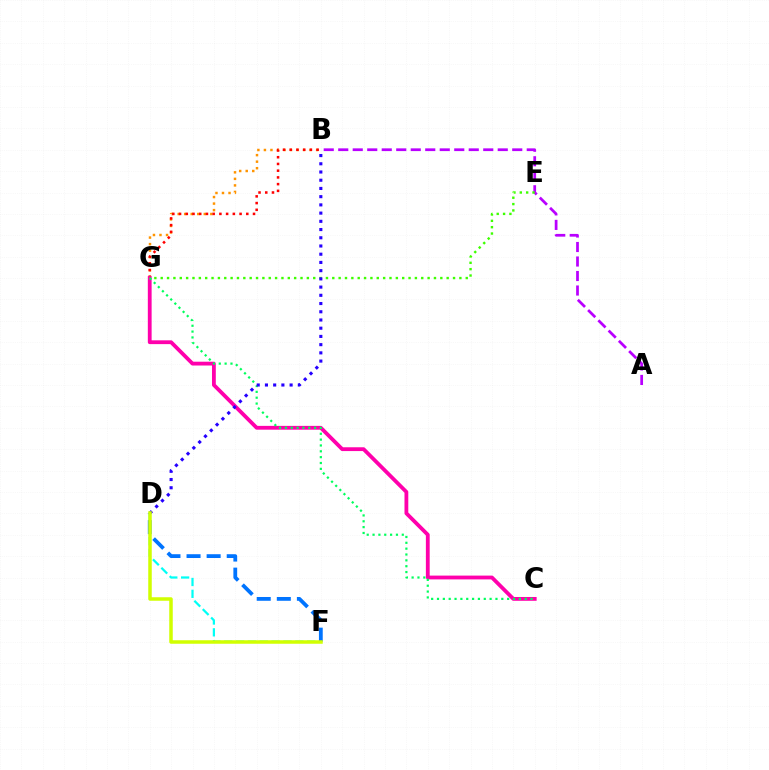{('B', 'G'): [{'color': '#ff9400', 'line_style': 'dotted', 'thickness': 1.77}, {'color': '#ff0000', 'line_style': 'dotted', 'thickness': 1.83}], ('C', 'G'): [{'color': '#ff00ac', 'line_style': 'solid', 'thickness': 2.74}, {'color': '#00ff5c', 'line_style': 'dotted', 'thickness': 1.59}], ('A', 'B'): [{'color': '#b900ff', 'line_style': 'dashed', 'thickness': 1.97}], ('E', 'G'): [{'color': '#3dff00', 'line_style': 'dotted', 'thickness': 1.73}], ('D', 'F'): [{'color': '#00fff6', 'line_style': 'dashed', 'thickness': 1.61}, {'color': '#0074ff', 'line_style': 'dashed', 'thickness': 2.73}, {'color': '#d1ff00', 'line_style': 'solid', 'thickness': 2.52}], ('B', 'D'): [{'color': '#2500ff', 'line_style': 'dotted', 'thickness': 2.23}]}